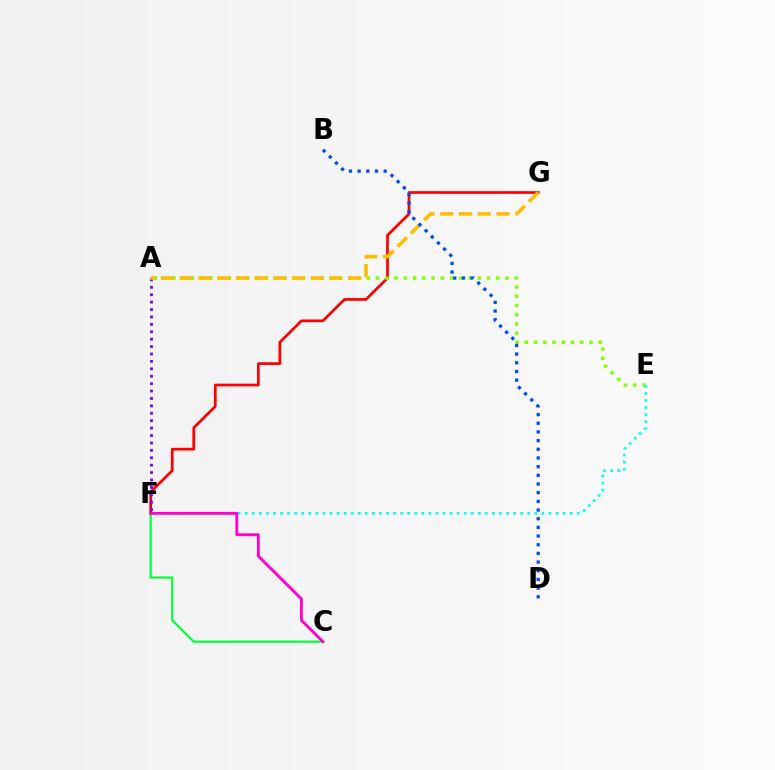{('F', 'G'): [{'color': '#ff0000', 'line_style': 'solid', 'thickness': 1.96}], ('A', 'F'): [{'color': '#7200ff', 'line_style': 'dotted', 'thickness': 2.01}], ('C', 'F'): [{'color': '#00ff39', 'line_style': 'solid', 'thickness': 1.57}, {'color': '#ff00cf', 'line_style': 'solid', 'thickness': 2.04}], ('A', 'E'): [{'color': '#84ff00', 'line_style': 'dotted', 'thickness': 2.51}], ('E', 'F'): [{'color': '#00fff6', 'line_style': 'dotted', 'thickness': 1.92}], ('A', 'G'): [{'color': '#ffbd00', 'line_style': 'dashed', 'thickness': 2.54}], ('B', 'D'): [{'color': '#004bff', 'line_style': 'dotted', 'thickness': 2.36}]}